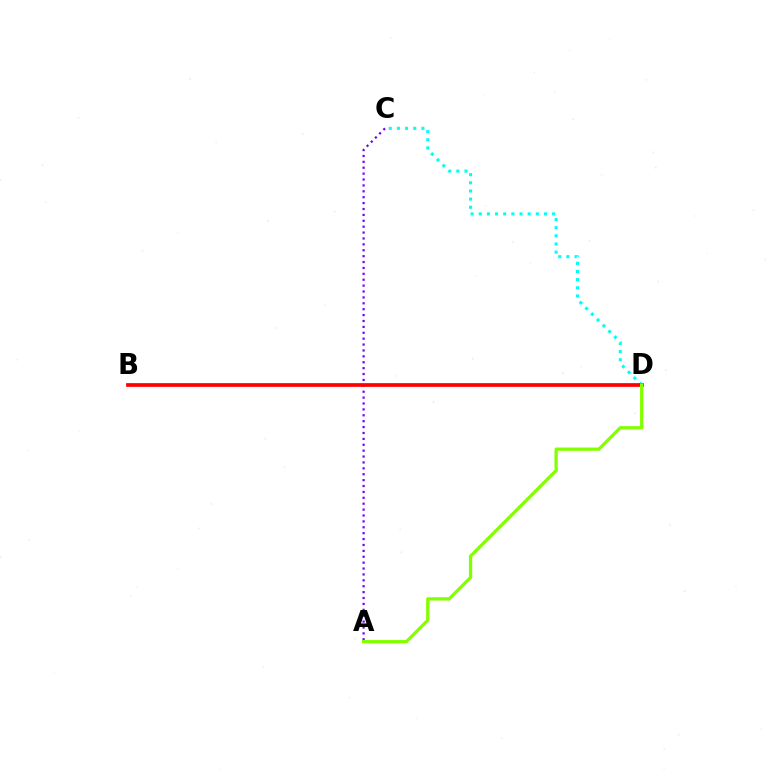{('C', 'D'): [{'color': '#00fff6', 'line_style': 'dotted', 'thickness': 2.21}], ('A', 'C'): [{'color': '#7200ff', 'line_style': 'dotted', 'thickness': 1.6}], ('B', 'D'): [{'color': '#ff0000', 'line_style': 'solid', 'thickness': 2.68}], ('A', 'D'): [{'color': '#84ff00', 'line_style': 'solid', 'thickness': 2.36}]}